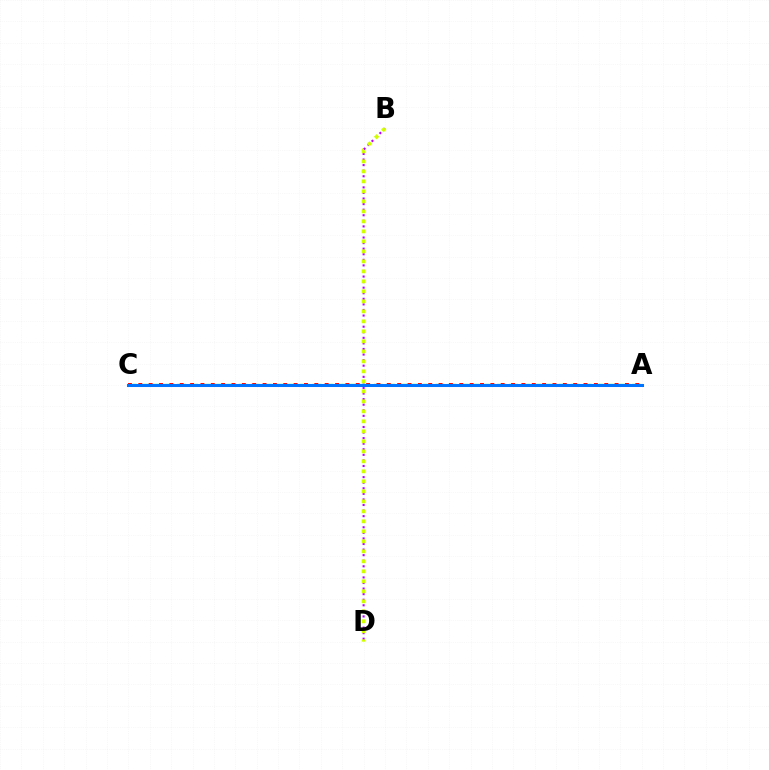{('B', 'D'): [{'color': '#b900ff', 'line_style': 'dotted', 'thickness': 1.51}, {'color': '#d1ff00', 'line_style': 'dotted', 'thickness': 2.72}], ('A', 'C'): [{'color': '#00ff5c', 'line_style': 'dashed', 'thickness': 1.67}, {'color': '#ff0000', 'line_style': 'dotted', 'thickness': 2.81}, {'color': '#0074ff', 'line_style': 'solid', 'thickness': 2.18}]}